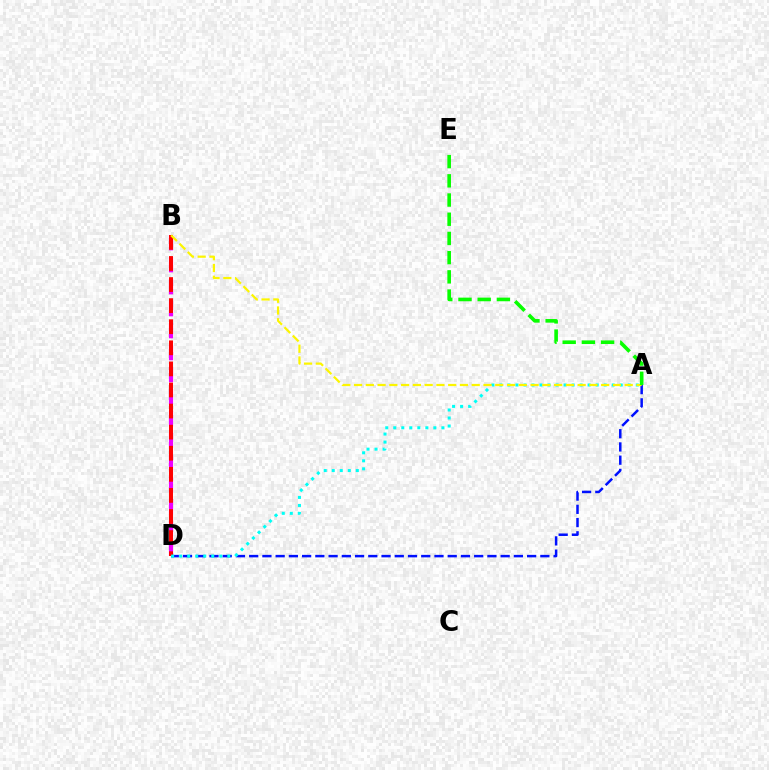{('A', 'D'): [{'color': '#0010ff', 'line_style': 'dashed', 'thickness': 1.8}, {'color': '#00fff6', 'line_style': 'dotted', 'thickness': 2.18}], ('B', 'D'): [{'color': '#ee00ff', 'line_style': 'dashed', 'thickness': 2.99}, {'color': '#ff0000', 'line_style': 'dashed', 'thickness': 2.86}], ('A', 'B'): [{'color': '#fcf500', 'line_style': 'dashed', 'thickness': 1.6}], ('A', 'E'): [{'color': '#08ff00', 'line_style': 'dashed', 'thickness': 2.61}]}